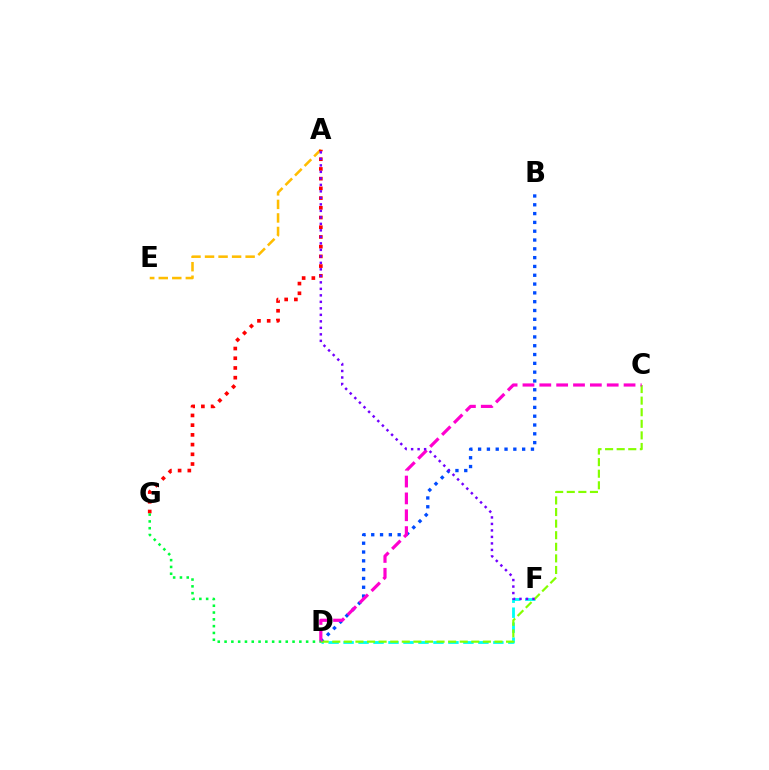{('D', 'F'): [{'color': '#00fff6', 'line_style': 'dashed', 'thickness': 2.04}], ('B', 'D'): [{'color': '#004bff', 'line_style': 'dotted', 'thickness': 2.39}], ('A', 'E'): [{'color': '#ffbd00', 'line_style': 'dashed', 'thickness': 1.84}], ('C', 'D'): [{'color': '#84ff00', 'line_style': 'dashed', 'thickness': 1.57}, {'color': '#ff00cf', 'line_style': 'dashed', 'thickness': 2.29}], ('A', 'G'): [{'color': '#ff0000', 'line_style': 'dotted', 'thickness': 2.64}], ('A', 'F'): [{'color': '#7200ff', 'line_style': 'dotted', 'thickness': 1.77}], ('D', 'G'): [{'color': '#00ff39', 'line_style': 'dotted', 'thickness': 1.85}]}